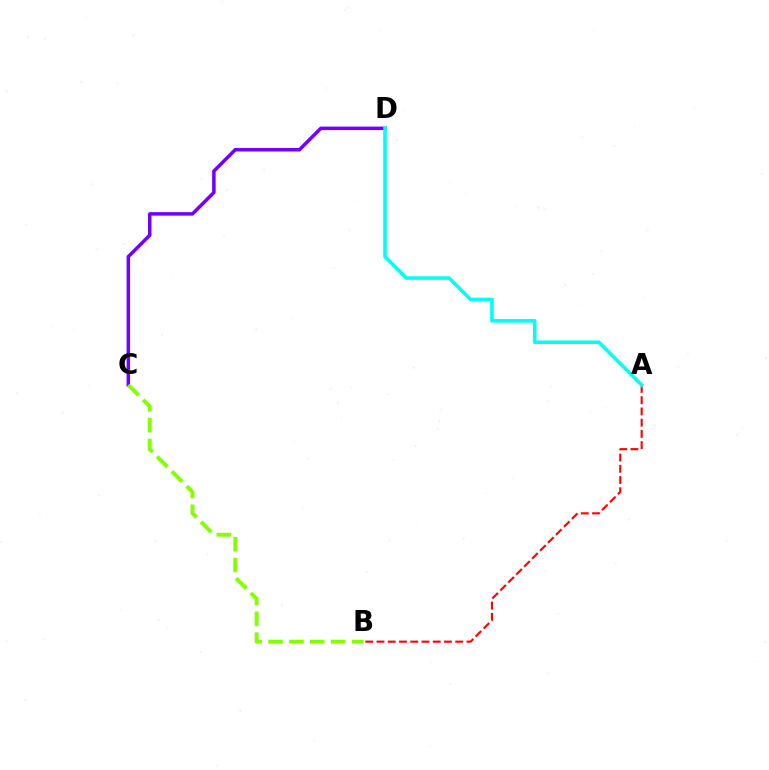{('C', 'D'): [{'color': '#7200ff', 'line_style': 'solid', 'thickness': 2.53}], ('A', 'B'): [{'color': '#ff0000', 'line_style': 'dashed', 'thickness': 1.53}], ('A', 'D'): [{'color': '#00fff6', 'line_style': 'solid', 'thickness': 2.58}], ('B', 'C'): [{'color': '#84ff00', 'line_style': 'dashed', 'thickness': 2.84}]}